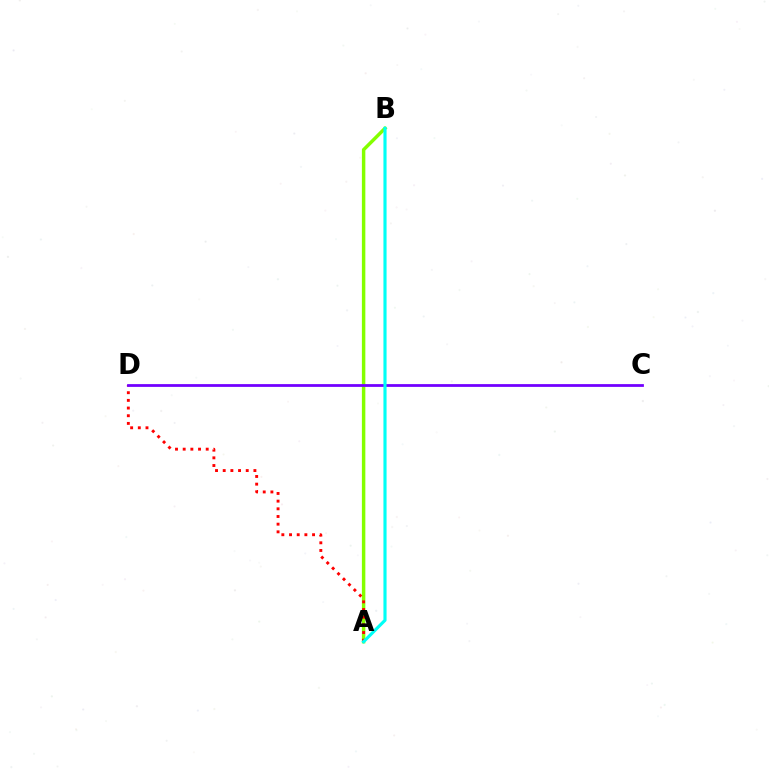{('A', 'B'): [{'color': '#84ff00', 'line_style': 'solid', 'thickness': 2.49}, {'color': '#00fff6', 'line_style': 'solid', 'thickness': 2.26}], ('A', 'D'): [{'color': '#ff0000', 'line_style': 'dotted', 'thickness': 2.09}], ('C', 'D'): [{'color': '#7200ff', 'line_style': 'solid', 'thickness': 2.0}]}